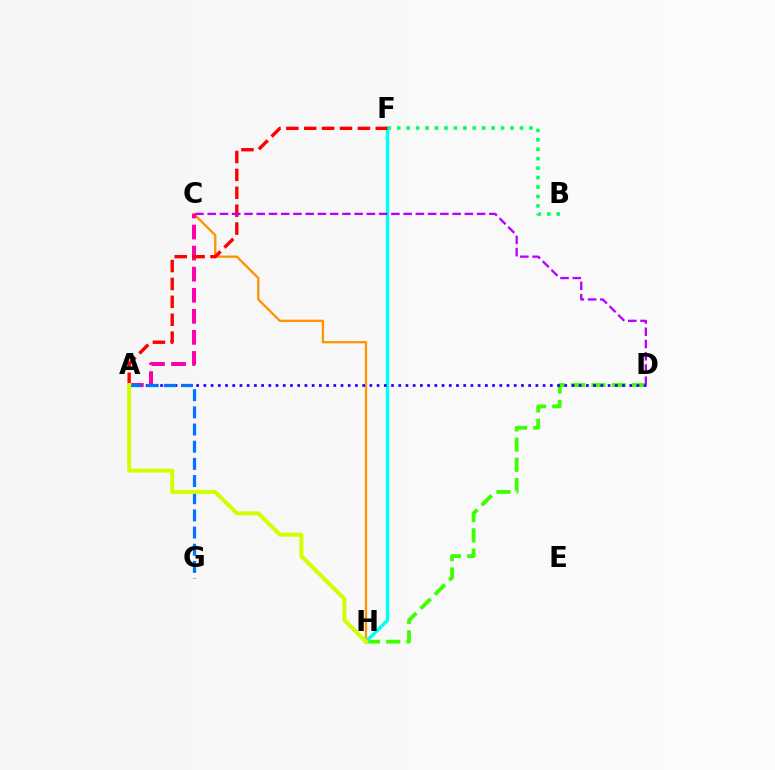{('C', 'H'): [{'color': '#ff9400', 'line_style': 'solid', 'thickness': 1.67}], ('A', 'C'): [{'color': '#ff00ac', 'line_style': 'dashed', 'thickness': 2.86}], ('B', 'F'): [{'color': '#00ff5c', 'line_style': 'dotted', 'thickness': 2.57}], ('D', 'H'): [{'color': '#3dff00', 'line_style': 'dashed', 'thickness': 2.74}], ('F', 'H'): [{'color': '#00fff6', 'line_style': 'solid', 'thickness': 2.46}], ('A', 'D'): [{'color': '#2500ff', 'line_style': 'dotted', 'thickness': 1.96}], ('A', 'F'): [{'color': '#ff0000', 'line_style': 'dashed', 'thickness': 2.43}], ('A', 'G'): [{'color': '#0074ff', 'line_style': 'dashed', 'thickness': 2.33}], ('A', 'H'): [{'color': '#d1ff00', 'line_style': 'solid', 'thickness': 2.87}], ('C', 'D'): [{'color': '#b900ff', 'line_style': 'dashed', 'thickness': 1.66}]}